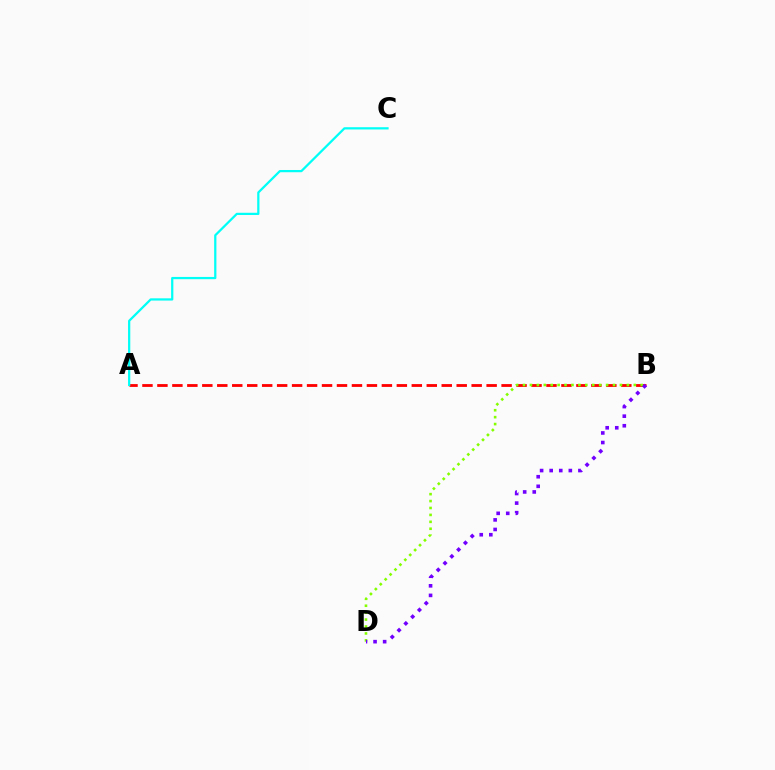{('A', 'B'): [{'color': '#ff0000', 'line_style': 'dashed', 'thickness': 2.03}], ('A', 'C'): [{'color': '#00fff6', 'line_style': 'solid', 'thickness': 1.61}], ('B', 'D'): [{'color': '#84ff00', 'line_style': 'dotted', 'thickness': 1.88}, {'color': '#7200ff', 'line_style': 'dotted', 'thickness': 2.6}]}